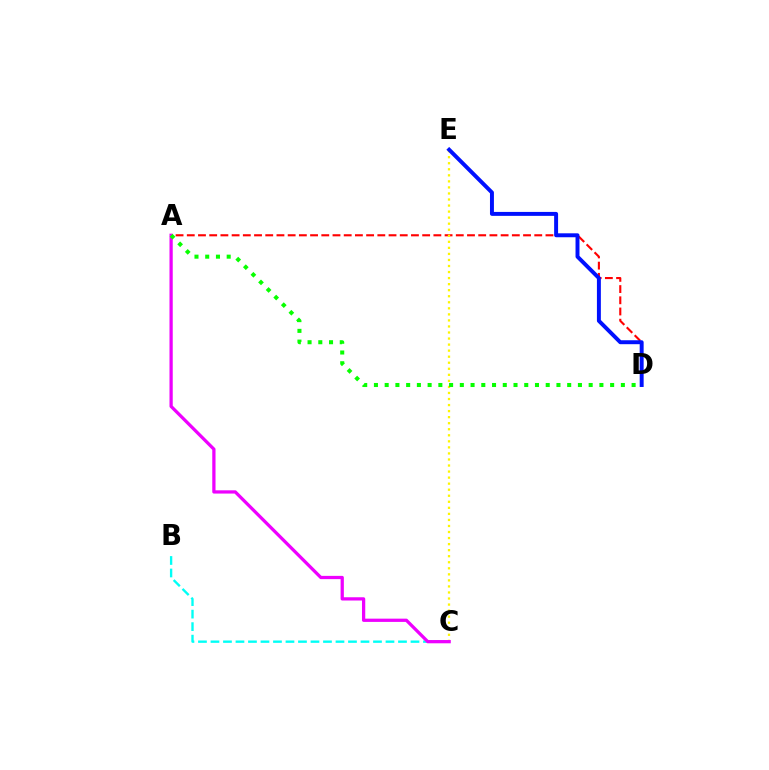{('A', 'D'): [{'color': '#ff0000', 'line_style': 'dashed', 'thickness': 1.52}, {'color': '#08ff00', 'line_style': 'dotted', 'thickness': 2.92}], ('C', 'E'): [{'color': '#fcf500', 'line_style': 'dotted', 'thickness': 1.64}], ('B', 'C'): [{'color': '#00fff6', 'line_style': 'dashed', 'thickness': 1.7}], ('A', 'C'): [{'color': '#ee00ff', 'line_style': 'solid', 'thickness': 2.34}], ('D', 'E'): [{'color': '#0010ff', 'line_style': 'solid', 'thickness': 2.84}]}